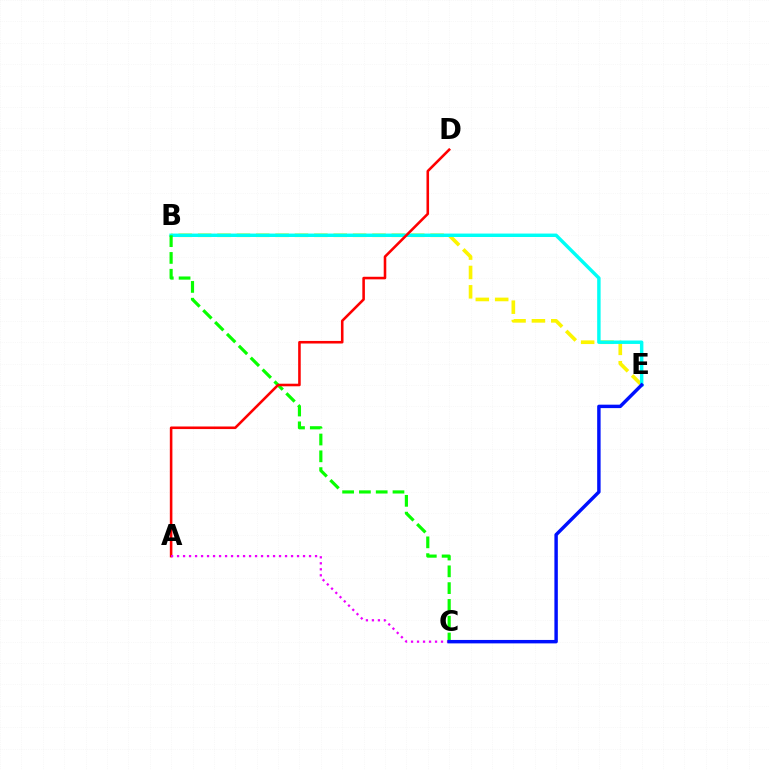{('B', 'E'): [{'color': '#fcf500', 'line_style': 'dashed', 'thickness': 2.63}, {'color': '#00fff6', 'line_style': 'solid', 'thickness': 2.48}], ('B', 'C'): [{'color': '#08ff00', 'line_style': 'dashed', 'thickness': 2.28}], ('A', 'D'): [{'color': '#ff0000', 'line_style': 'solid', 'thickness': 1.85}], ('A', 'C'): [{'color': '#ee00ff', 'line_style': 'dotted', 'thickness': 1.63}], ('C', 'E'): [{'color': '#0010ff', 'line_style': 'solid', 'thickness': 2.47}]}